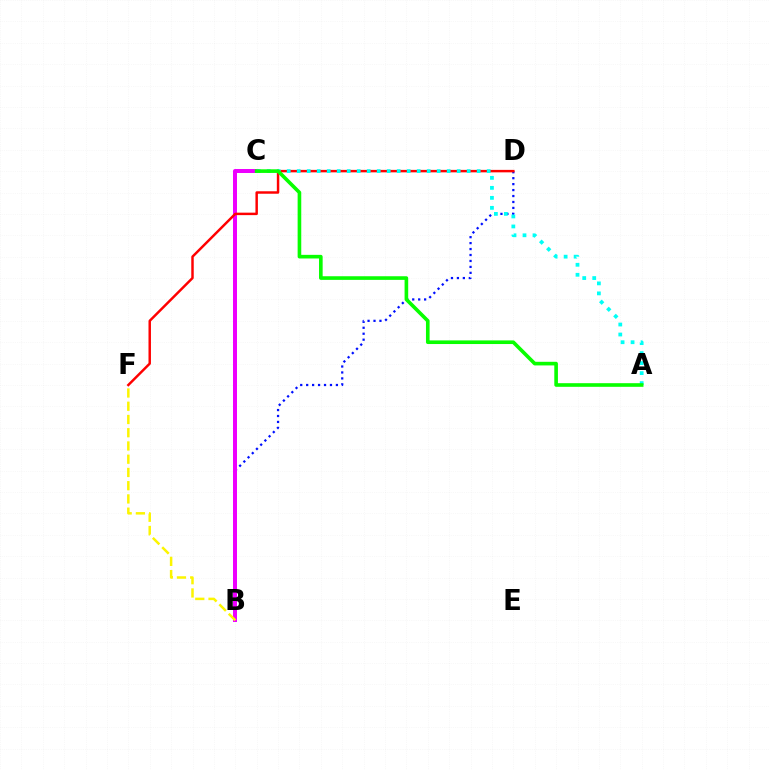{('B', 'D'): [{'color': '#0010ff', 'line_style': 'dotted', 'thickness': 1.62}], ('B', 'C'): [{'color': '#ee00ff', 'line_style': 'solid', 'thickness': 2.88}], ('D', 'F'): [{'color': '#ff0000', 'line_style': 'solid', 'thickness': 1.77}], ('A', 'C'): [{'color': '#00fff6', 'line_style': 'dotted', 'thickness': 2.72}, {'color': '#08ff00', 'line_style': 'solid', 'thickness': 2.61}], ('B', 'F'): [{'color': '#fcf500', 'line_style': 'dashed', 'thickness': 1.8}]}